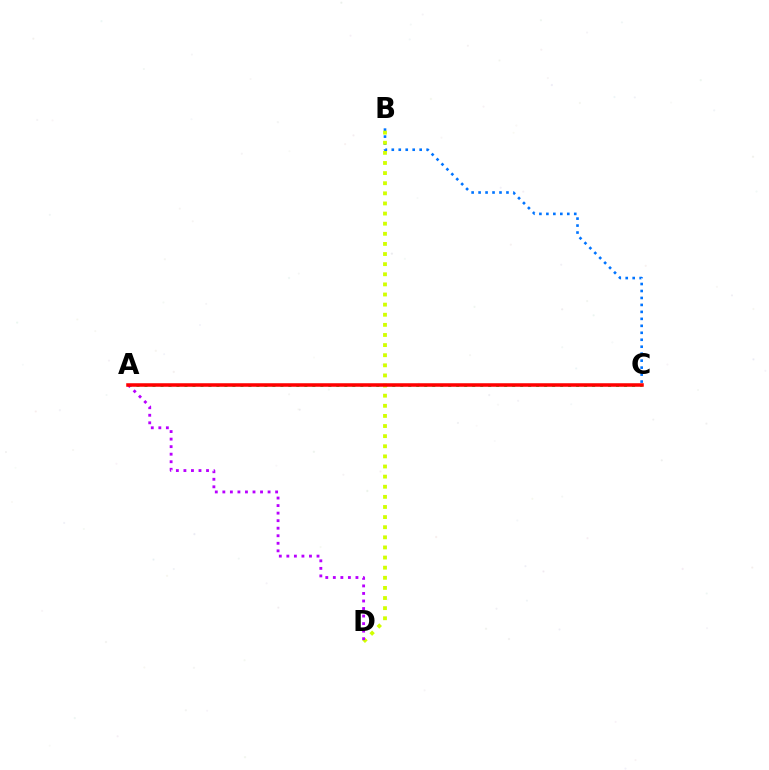{('A', 'C'): [{'color': '#00ff5c', 'line_style': 'dotted', 'thickness': 2.17}, {'color': '#ff0000', 'line_style': 'solid', 'thickness': 2.54}], ('B', 'C'): [{'color': '#0074ff', 'line_style': 'dotted', 'thickness': 1.89}], ('B', 'D'): [{'color': '#d1ff00', 'line_style': 'dotted', 'thickness': 2.75}], ('A', 'D'): [{'color': '#b900ff', 'line_style': 'dotted', 'thickness': 2.05}]}